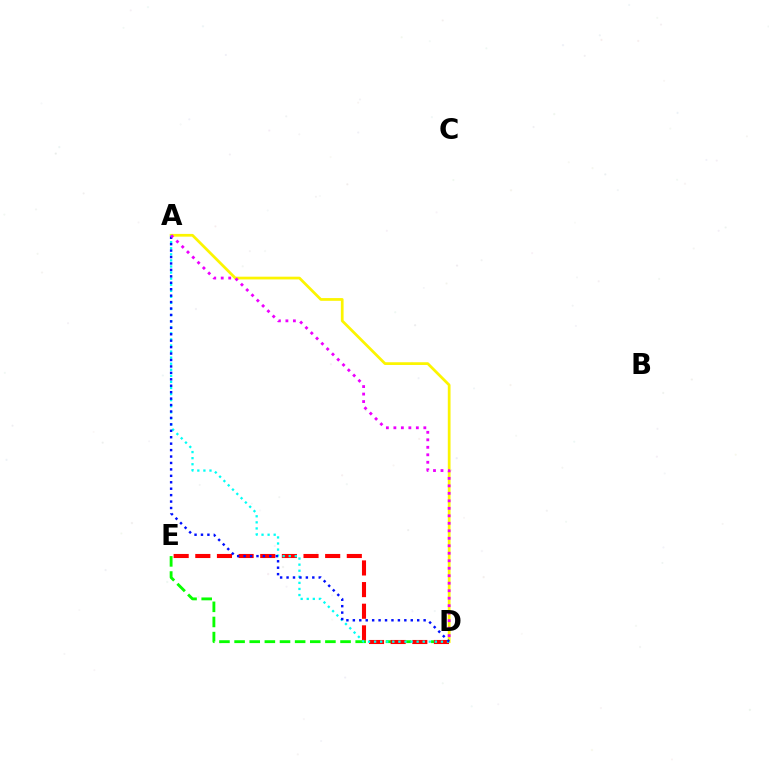{('A', 'D'): [{'color': '#fcf500', 'line_style': 'solid', 'thickness': 1.97}, {'color': '#00fff6', 'line_style': 'dotted', 'thickness': 1.65}, {'color': '#0010ff', 'line_style': 'dotted', 'thickness': 1.75}, {'color': '#ee00ff', 'line_style': 'dotted', 'thickness': 2.04}], ('D', 'E'): [{'color': '#08ff00', 'line_style': 'dashed', 'thickness': 2.06}, {'color': '#ff0000', 'line_style': 'dashed', 'thickness': 2.94}]}